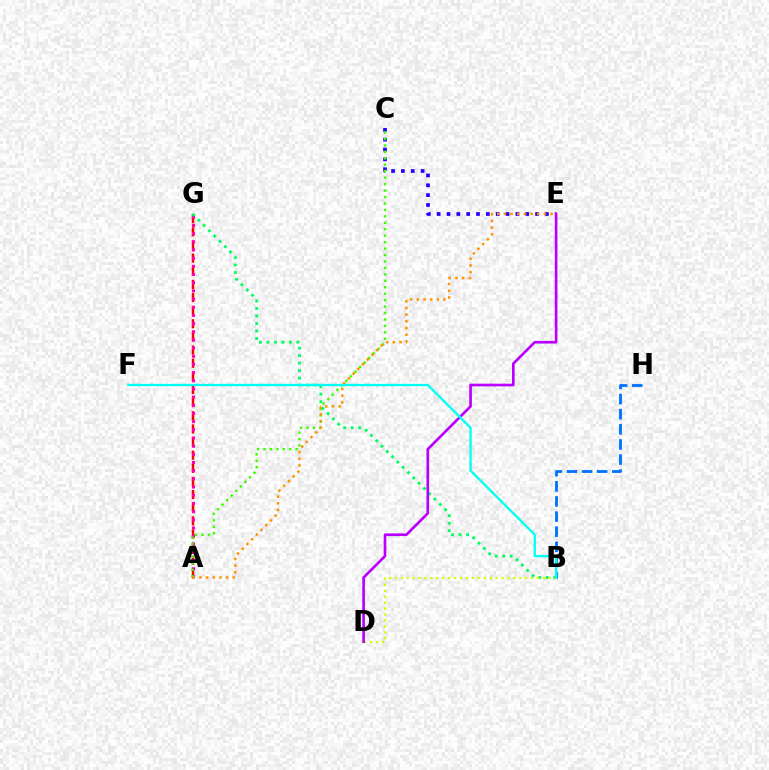{('C', 'E'): [{'color': '#2500ff', 'line_style': 'dotted', 'thickness': 2.67}], ('A', 'G'): [{'color': '#ff0000', 'line_style': 'dashed', 'thickness': 1.78}, {'color': '#ff00ac', 'line_style': 'dotted', 'thickness': 2.22}], ('B', 'H'): [{'color': '#0074ff', 'line_style': 'dashed', 'thickness': 2.06}], ('B', 'G'): [{'color': '#00ff5c', 'line_style': 'dotted', 'thickness': 2.03}], ('A', 'C'): [{'color': '#3dff00', 'line_style': 'dotted', 'thickness': 1.75}], ('B', 'D'): [{'color': '#d1ff00', 'line_style': 'dotted', 'thickness': 1.61}], ('A', 'E'): [{'color': '#ff9400', 'line_style': 'dotted', 'thickness': 1.81}], ('D', 'E'): [{'color': '#b900ff', 'line_style': 'solid', 'thickness': 1.92}], ('B', 'F'): [{'color': '#00fff6', 'line_style': 'solid', 'thickness': 1.66}]}